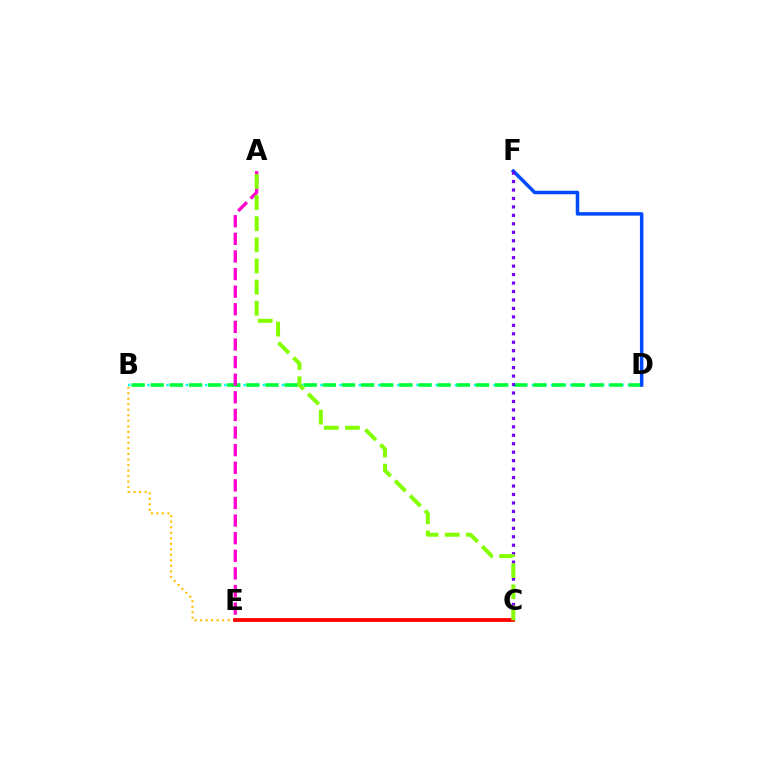{('B', 'D'): [{'color': '#00fff6', 'line_style': 'dotted', 'thickness': 1.74}, {'color': '#00ff39', 'line_style': 'dashed', 'thickness': 2.6}], ('A', 'E'): [{'color': '#ff00cf', 'line_style': 'dashed', 'thickness': 2.39}], ('D', 'F'): [{'color': '#004bff', 'line_style': 'solid', 'thickness': 2.52}], ('C', 'F'): [{'color': '#7200ff', 'line_style': 'dotted', 'thickness': 2.3}], ('B', 'E'): [{'color': '#ffbd00', 'line_style': 'dotted', 'thickness': 1.5}], ('C', 'E'): [{'color': '#ff0000', 'line_style': 'solid', 'thickness': 2.72}], ('A', 'C'): [{'color': '#84ff00', 'line_style': 'dashed', 'thickness': 2.87}]}